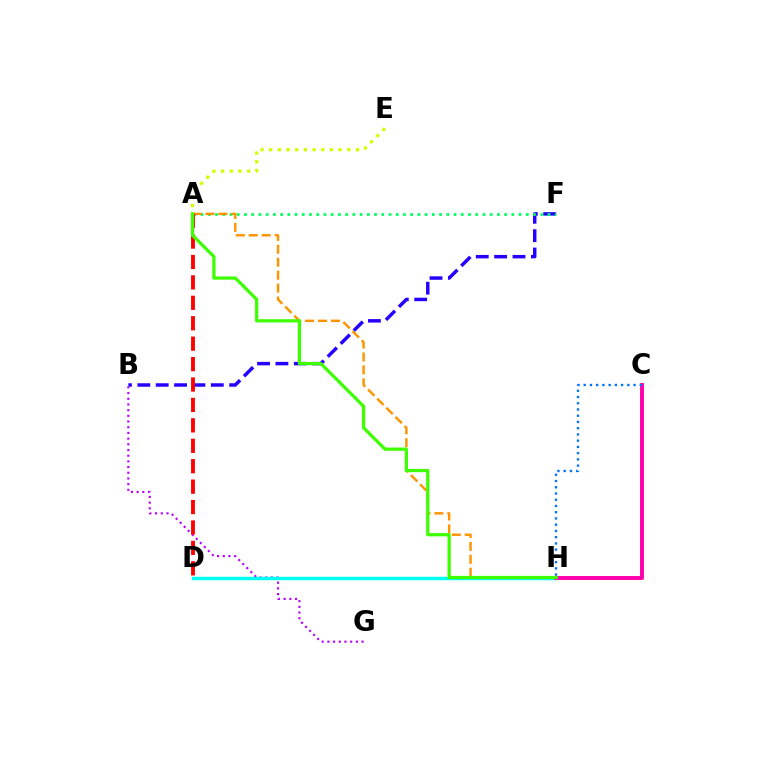{('B', 'F'): [{'color': '#2500ff', 'line_style': 'dashed', 'thickness': 2.5}], ('A', 'F'): [{'color': '#00ff5c', 'line_style': 'dotted', 'thickness': 1.96}], ('B', 'G'): [{'color': '#b900ff', 'line_style': 'dotted', 'thickness': 1.55}], ('D', 'H'): [{'color': '#00fff6', 'line_style': 'solid', 'thickness': 2.47}], ('A', 'H'): [{'color': '#ff9400', 'line_style': 'dashed', 'thickness': 1.76}, {'color': '#3dff00', 'line_style': 'solid', 'thickness': 2.32}], ('A', 'D'): [{'color': '#ff0000', 'line_style': 'dashed', 'thickness': 2.77}], ('A', 'E'): [{'color': '#d1ff00', 'line_style': 'dotted', 'thickness': 2.36}], ('C', 'H'): [{'color': '#ff00ac', 'line_style': 'solid', 'thickness': 2.83}, {'color': '#0074ff', 'line_style': 'dotted', 'thickness': 1.69}]}